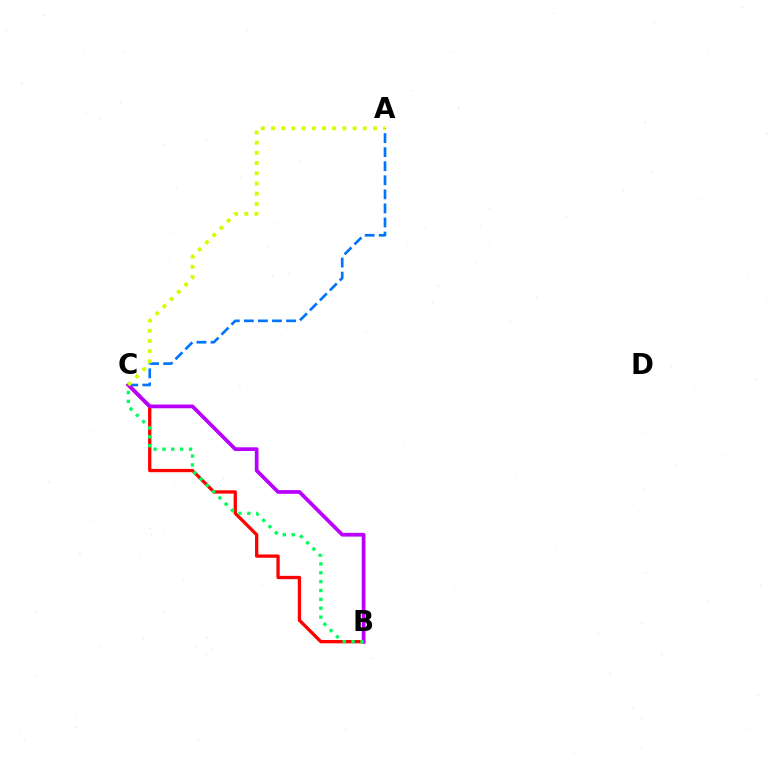{('B', 'C'): [{'color': '#ff0000', 'line_style': 'solid', 'thickness': 2.37}, {'color': '#b900ff', 'line_style': 'solid', 'thickness': 2.68}, {'color': '#00ff5c', 'line_style': 'dotted', 'thickness': 2.41}], ('A', 'C'): [{'color': '#0074ff', 'line_style': 'dashed', 'thickness': 1.91}, {'color': '#d1ff00', 'line_style': 'dotted', 'thickness': 2.77}]}